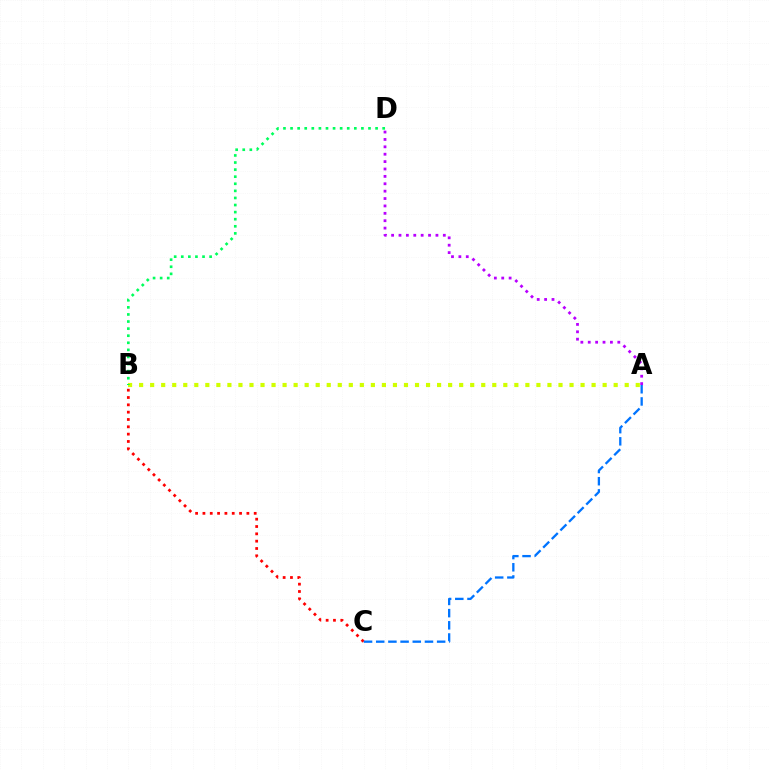{('B', 'C'): [{'color': '#ff0000', 'line_style': 'dotted', 'thickness': 1.99}], ('A', 'C'): [{'color': '#0074ff', 'line_style': 'dashed', 'thickness': 1.66}], ('A', 'B'): [{'color': '#d1ff00', 'line_style': 'dotted', 'thickness': 3.0}], ('B', 'D'): [{'color': '#00ff5c', 'line_style': 'dotted', 'thickness': 1.93}], ('A', 'D'): [{'color': '#b900ff', 'line_style': 'dotted', 'thickness': 2.01}]}